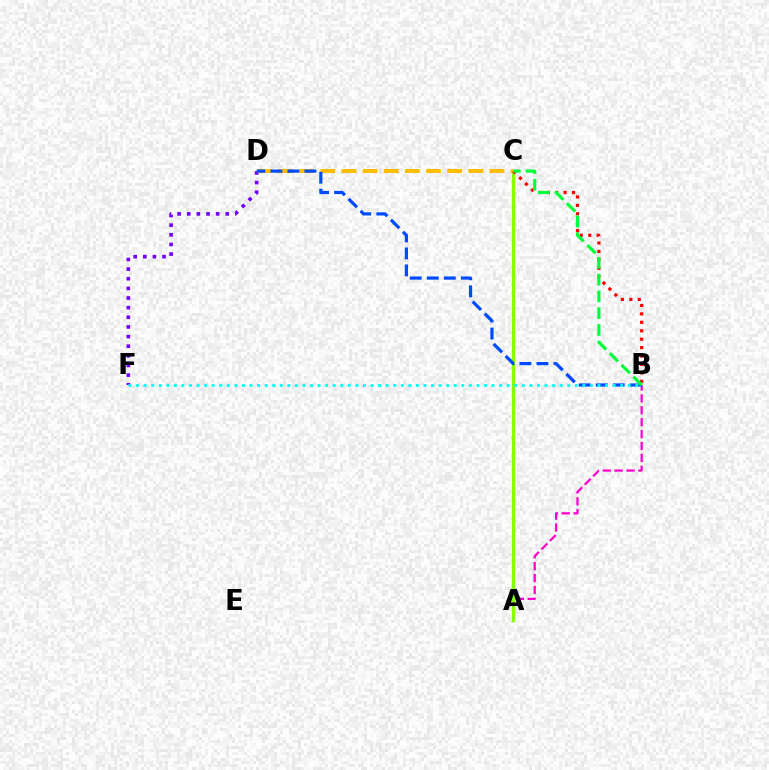{('A', 'B'): [{'color': '#ff00cf', 'line_style': 'dashed', 'thickness': 1.61}], ('A', 'C'): [{'color': '#84ff00', 'line_style': 'solid', 'thickness': 2.32}], ('D', 'F'): [{'color': '#7200ff', 'line_style': 'dotted', 'thickness': 2.62}], ('C', 'D'): [{'color': '#ffbd00', 'line_style': 'dashed', 'thickness': 2.87}], ('B', 'D'): [{'color': '#004bff', 'line_style': 'dashed', 'thickness': 2.31}], ('B', 'C'): [{'color': '#ff0000', 'line_style': 'dotted', 'thickness': 2.29}, {'color': '#00ff39', 'line_style': 'dashed', 'thickness': 2.28}], ('B', 'F'): [{'color': '#00fff6', 'line_style': 'dotted', 'thickness': 2.06}]}